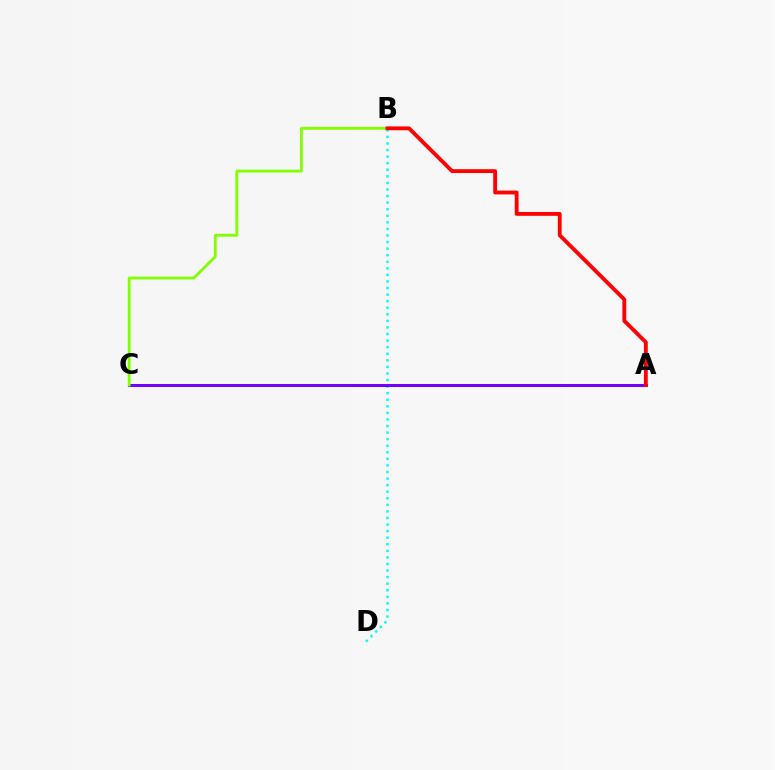{('B', 'D'): [{'color': '#00fff6', 'line_style': 'dotted', 'thickness': 1.79}], ('A', 'C'): [{'color': '#7200ff', 'line_style': 'solid', 'thickness': 2.16}], ('B', 'C'): [{'color': '#84ff00', 'line_style': 'solid', 'thickness': 2.05}], ('A', 'B'): [{'color': '#ff0000', 'line_style': 'solid', 'thickness': 2.77}]}